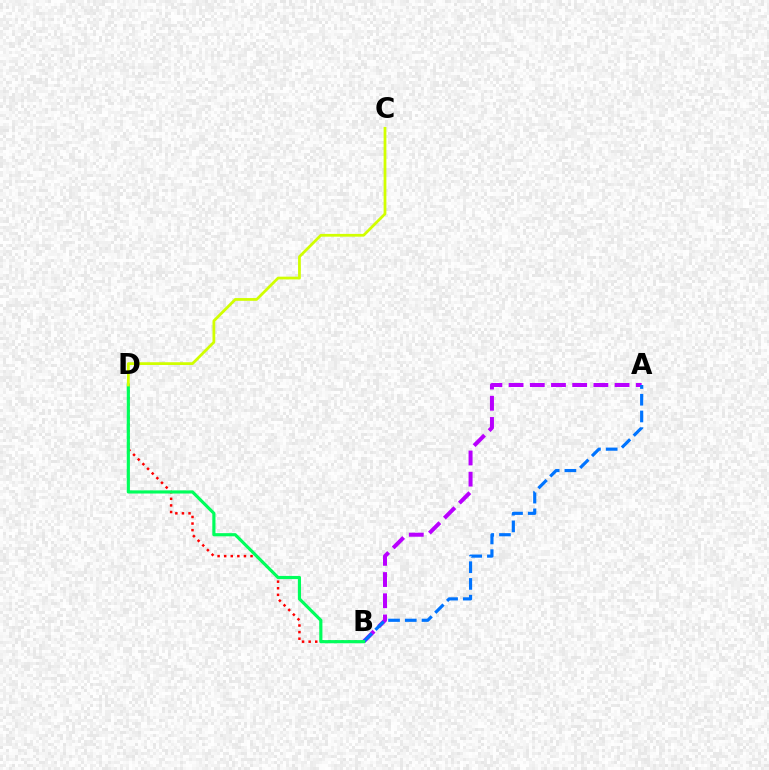{('B', 'D'): [{'color': '#ff0000', 'line_style': 'dotted', 'thickness': 1.79}, {'color': '#00ff5c', 'line_style': 'solid', 'thickness': 2.27}], ('A', 'B'): [{'color': '#b900ff', 'line_style': 'dashed', 'thickness': 2.88}, {'color': '#0074ff', 'line_style': 'dashed', 'thickness': 2.27}], ('C', 'D'): [{'color': '#d1ff00', 'line_style': 'solid', 'thickness': 1.99}]}